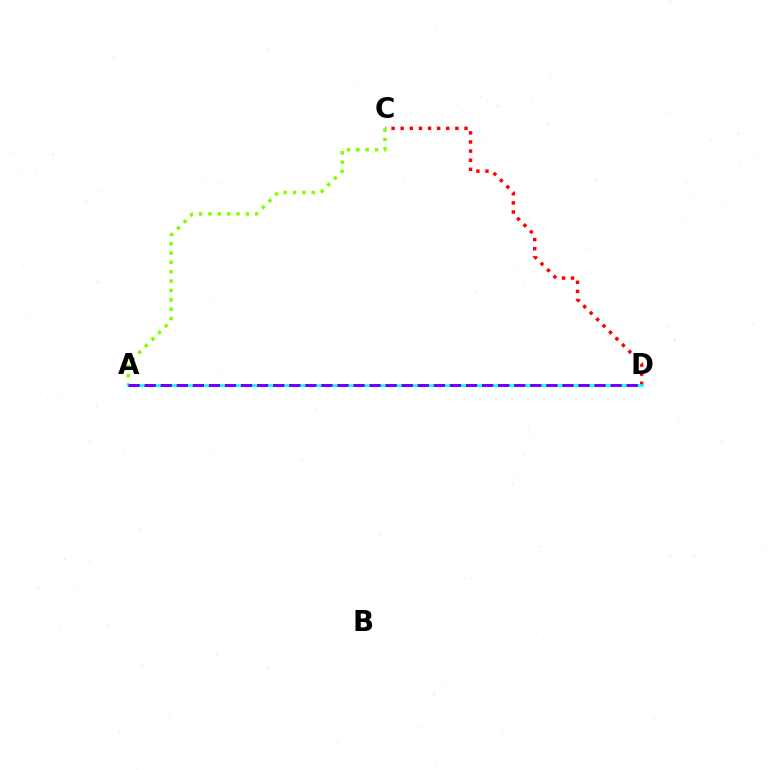{('C', 'D'): [{'color': '#ff0000', 'line_style': 'dotted', 'thickness': 2.48}], ('A', 'C'): [{'color': '#84ff00', 'line_style': 'dotted', 'thickness': 2.54}], ('A', 'D'): [{'color': '#00fff6', 'line_style': 'solid', 'thickness': 1.86}, {'color': '#7200ff', 'line_style': 'dashed', 'thickness': 2.18}]}